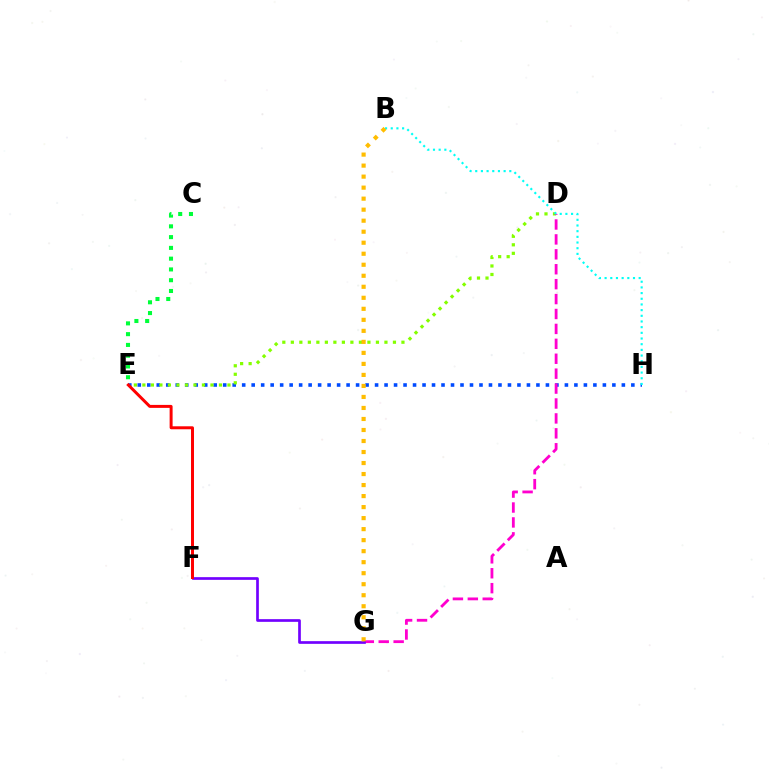{('E', 'H'): [{'color': '#004bff', 'line_style': 'dotted', 'thickness': 2.58}], ('D', 'E'): [{'color': '#84ff00', 'line_style': 'dotted', 'thickness': 2.31}], ('D', 'G'): [{'color': '#ff00cf', 'line_style': 'dashed', 'thickness': 2.03}], ('F', 'G'): [{'color': '#7200ff', 'line_style': 'solid', 'thickness': 1.93}], ('E', 'F'): [{'color': '#ff0000', 'line_style': 'solid', 'thickness': 2.14}], ('B', 'H'): [{'color': '#00fff6', 'line_style': 'dotted', 'thickness': 1.54}], ('C', 'E'): [{'color': '#00ff39', 'line_style': 'dotted', 'thickness': 2.93}], ('B', 'G'): [{'color': '#ffbd00', 'line_style': 'dotted', 'thickness': 2.99}]}